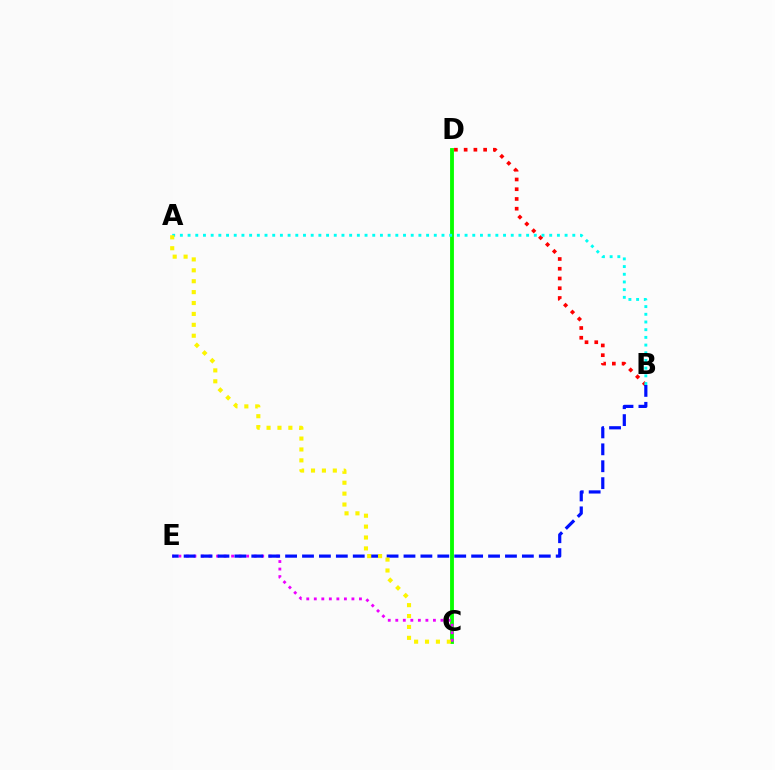{('B', 'D'): [{'color': '#ff0000', 'line_style': 'dotted', 'thickness': 2.65}], ('C', 'D'): [{'color': '#08ff00', 'line_style': 'solid', 'thickness': 2.77}], ('C', 'E'): [{'color': '#ee00ff', 'line_style': 'dotted', 'thickness': 2.04}], ('A', 'B'): [{'color': '#00fff6', 'line_style': 'dotted', 'thickness': 2.09}], ('B', 'E'): [{'color': '#0010ff', 'line_style': 'dashed', 'thickness': 2.3}], ('A', 'C'): [{'color': '#fcf500', 'line_style': 'dotted', 'thickness': 2.96}]}